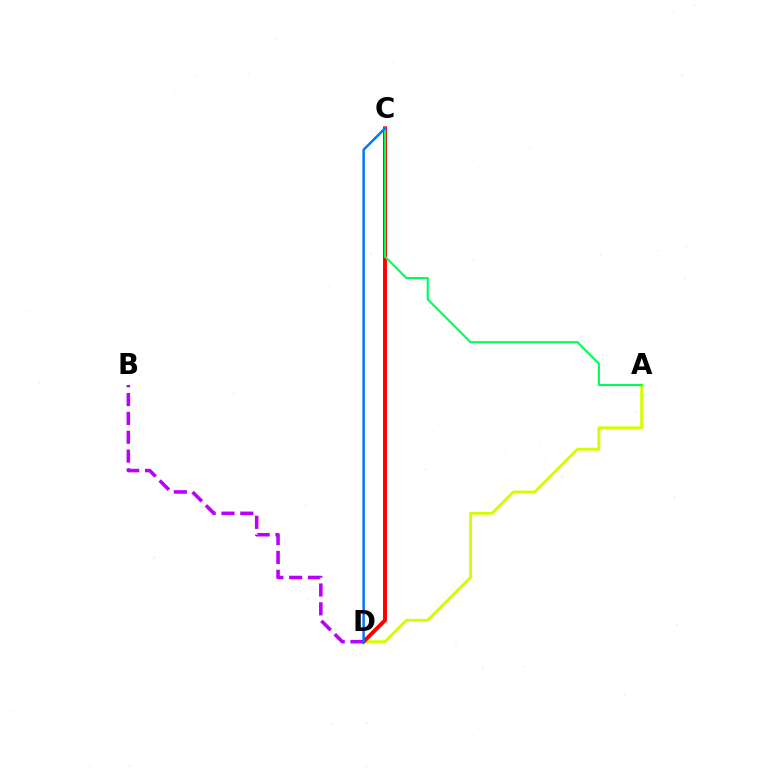{('A', 'D'): [{'color': '#d1ff00', 'line_style': 'solid', 'thickness': 2.08}], ('C', 'D'): [{'color': '#ff0000', 'line_style': 'solid', 'thickness': 2.84}, {'color': '#0074ff', 'line_style': 'solid', 'thickness': 1.76}], ('B', 'D'): [{'color': '#b900ff', 'line_style': 'dashed', 'thickness': 2.56}], ('A', 'C'): [{'color': '#00ff5c', 'line_style': 'solid', 'thickness': 1.55}]}